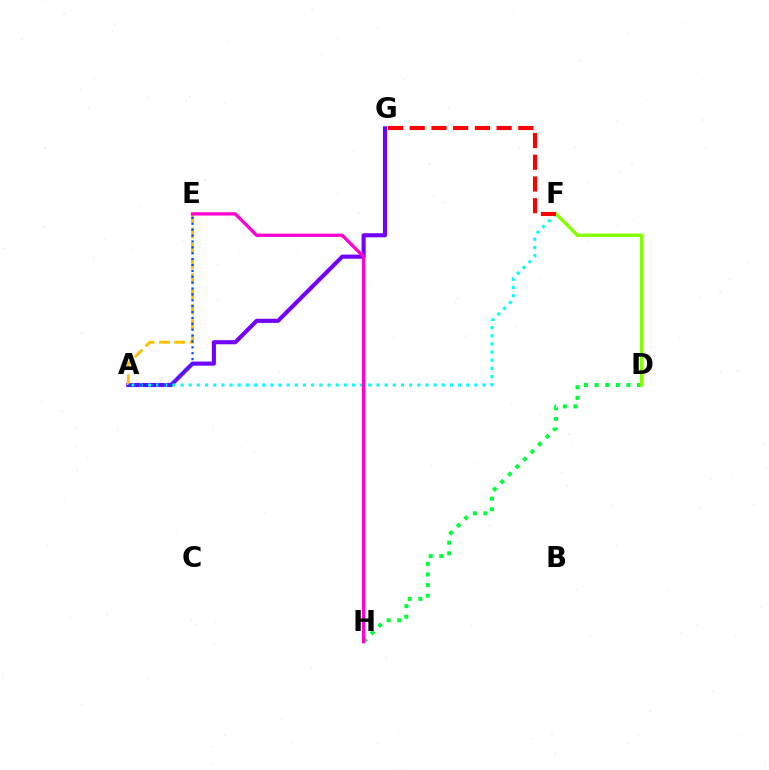{('D', 'H'): [{'color': '#00ff39', 'line_style': 'dotted', 'thickness': 2.89}], ('A', 'G'): [{'color': '#7200ff', 'line_style': 'solid', 'thickness': 2.96}], ('A', 'E'): [{'color': '#ffbd00', 'line_style': 'dashed', 'thickness': 2.07}, {'color': '#004bff', 'line_style': 'dotted', 'thickness': 1.6}], ('A', 'F'): [{'color': '#00fff6', 'line_style': 'dotted', 'thickness': 2.22}], ('E', 'H'): [{'color': '#ff00cf', 'line_style': 'solid', 'thickness': 2.37}], ('D', 'F'): [{'color': '#84ff00', 'line_style': 'solid', 'thickness': 2.46}], ('F', 'G'): [{'color': '#ff0000', 'line_style': 'dashed', 'thickness': 2.95}]}